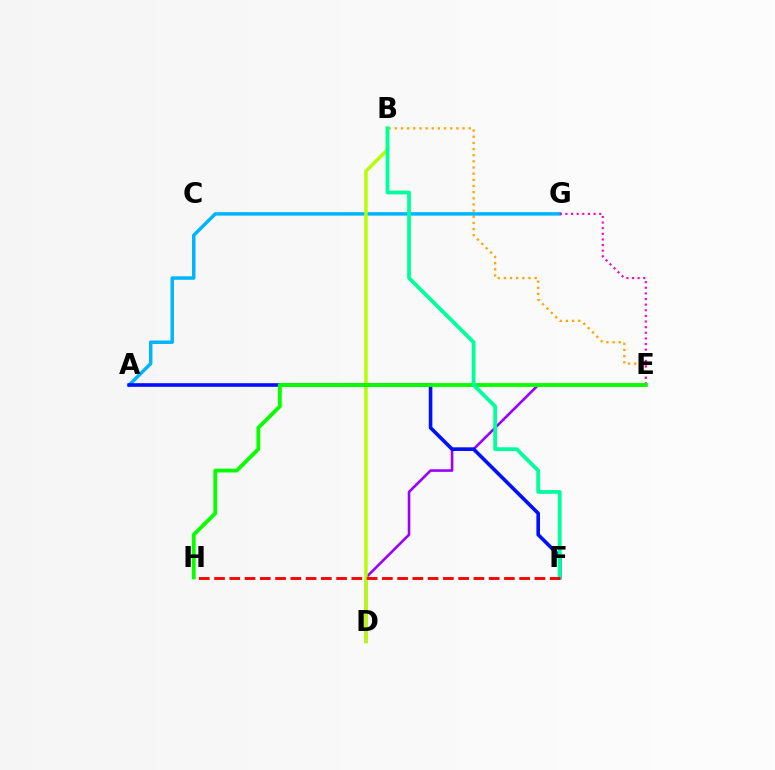{('B', 'E'): [{'color': '#ffa500', 'line_style': 'dotted', 'thickness': 1.67}], ('D', 'E'): [{'color': '#9b00ff', 'line_style': 'solid', 'thickness': 1.87}], ('A', 'G'): [{'color': '#00b5ff', 'line_style': 'solid', 'thickness': 2.5}], ('B', 'D'): [{'color': '#b3ff00', 'line_style': 'solid', 'thickness': 2.46}], ('E', 'G'): [{'color': '#ff00bd', 'line_style': 'dotted', 'thickness': 1.53}], ('A', 'F'): [{'color': '#0010ff', 'line_style': 'solid', 'thickness': 2.6}], ('E', 'H'): [{'color': '#08ff00', 'line_style': 'solid', 'thickness': 2.76}], ('B', 'F'): [{'color': '#00ff9d', 'line_style': 'solid', 'thickness': 2.73}], ('F', 'H'): [{'color': '#ff0000', 'line_style': 'dashed', 'thickness': 2.07}]}